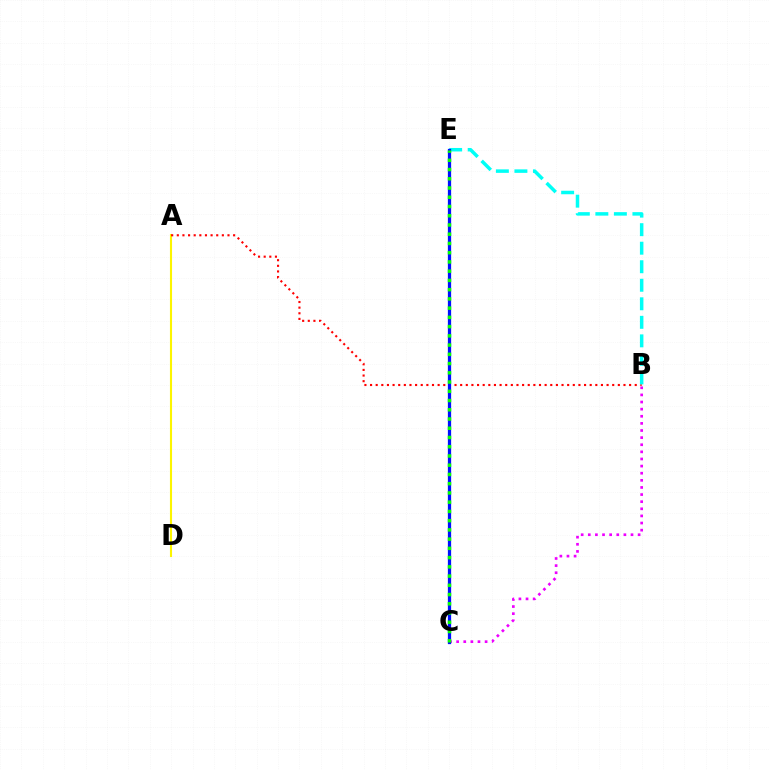{('A', 'D'): [{'color': '#fcf500', 'line_style': 'solid', 'thickness': 1.51}], ('A', 'B'): [{'color': '#ff0000', 'line_style': 'dotted', 'thickness': 1.53}], ('B', 'C'): [{'color': '#ee00ff', 'line_style': 'dotted', 'thickness': 1.93}], ('B', 'E'): [{'color': '#00fff6', 'line_style': 'dashed', 'thickness': 2.52}], ('C', 'E'): [{'color': '#0010ff', 'line_style': 'solid', 'thickness': 2.34}, {'color': '#08ff00', 'line_style': 'dotted', 'thickness': 2.51}]}